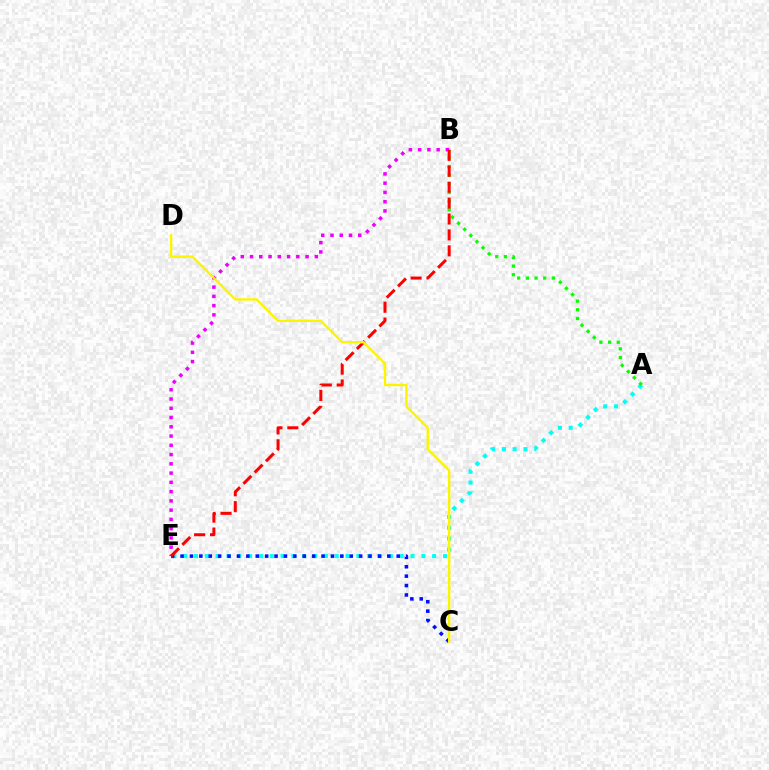{('A', 'E'): [{'color': '#00fff6', 'line_style': 'dotted', 'thickness': 2.94}], ('A', 'B'): [{'color': '#08ff00', 'line_style': 'dotted', 'thickness': 2.36}], ('C', 'E'): [{'color': '#0010ff', 'line_style': 'dotted', 'thickness': 2.55}], ('B', 'E'): [{'color': '#ee00ff', 'line_style': 'dotted', 'thickness': 2.52}, {'color': '#ff0000', 'line_style': 'dashed', 'thickness': 2.16}], ('C', 'D'): [{'color': '#fcf500', 'line_style': 'solid', 'thickness': 1.73}]}